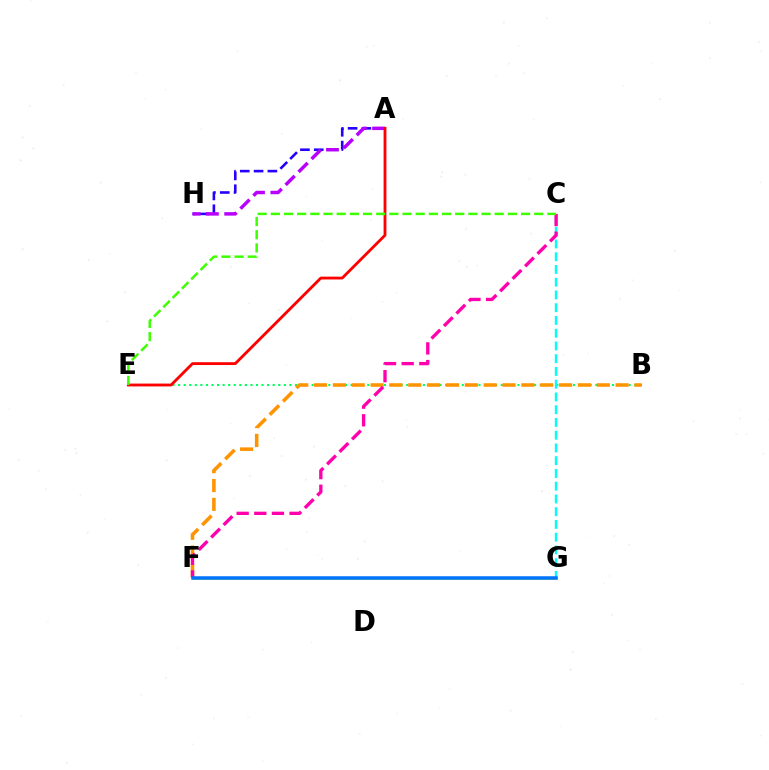{('A', 'H'): [{'color': '#2500ff', 'line_style': 'dashed', 'thickness': 1.88}, {'color': '#b900ff', 'line_style': 'dashed', 'thickness': 2.49}], ('B', 'E'): [{'color': '#00ff5c', 'line_style': 'dotted', 'thickness': 1.51}], ('B', 'F'): [{'color': '#ff9400', 'line_style': 'dashed', 'thickness': 2.56}], ('C', 'G'): [{'color': '#00fff6', 'line_style': 'dashed', 'thickness': 1.73}], ('F', 'G'): [{'color': '#d1ff00', 'line_style': 'solid', 'thickness': 1.86}, {'color': '#0074ff', 'line_style': 'solid', 'thickness': 2.53}], ('C', 'F'): [{'color': '#ff00ac', 'line_style': 'dashed', 'thickness': 2.4}], ('A', 'E'): [{'color': '#ff0000', 'line_style': 'solid', 'thickness': 2.03}], ('C', 'E'): [{'color': '#3dff00', 'line_style': 'dashed', 'thickness': 1.79}]}